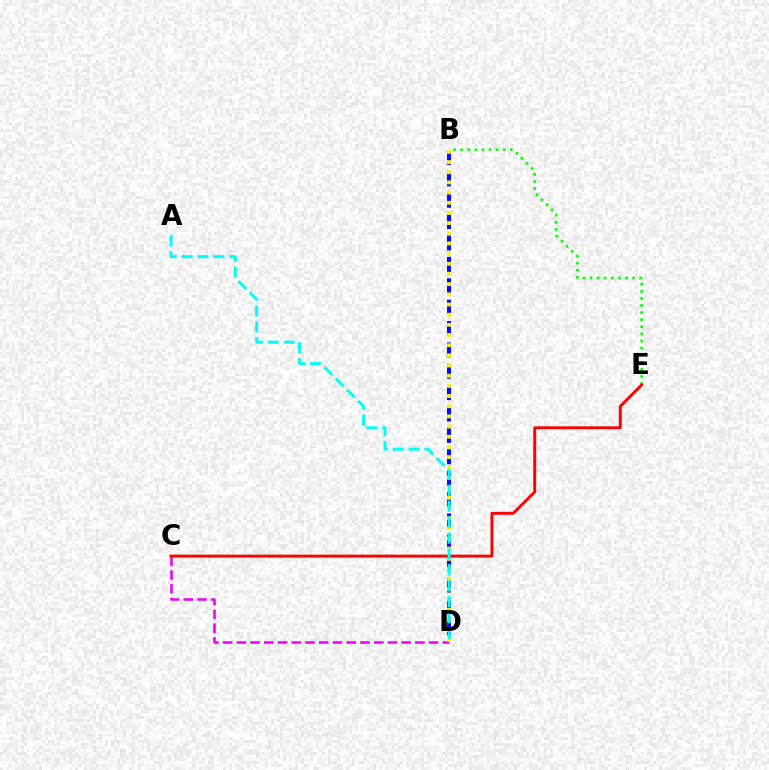{('B', 'E'): [{'color': '#08ff00', 'line_style': 'dotted', 'thickness': 1.93}], ('B', 'D'): [{'color': '#0010ff', 'line_style': 'dashed', 'thickness': 2.9}, {'color': '#fcf500', 'line_style': 'dotted', 'thickness': 2.76}], ('C', 'D'): [{'color': '#ee00ff', 'line_style': 'dashed', 'thickness': 1.87}], ('C', 'E'): [{'color': '#ff0000', 'line_style': 'solid', 'thickness': 2.13}], ('A', 'D'): [{'color': '#00fff6', 'line_style': 'dashed', 'thickness': 2.16}]}